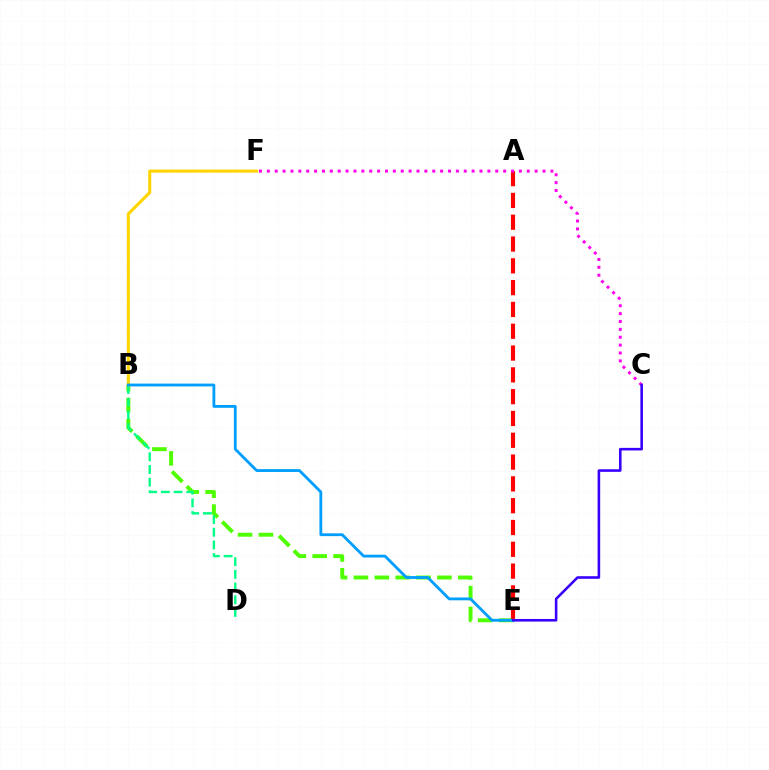{('B', 'E'): [{'color': '#4fff00', 'line_style': 'dashed', 'thickness': 2.84}, {'color': '#009eff', 'line_style': 'solid', 'thickness': 2.03}], ('A', 'E'): [{'color': '#ff0000', 'line_style': 'dashed', 'thickness': 2.96}], ('B', 'D'): [{'color': '#00ff86', 'line_style': 'dashed', 'thickness': 1.72}], ('B', 'F'): [{'color': '#ffd500', 'line_style': 'solid', 'thickness': 2.22}], ('C', 'F'): [{'color': '#ff00ed', 'line_style': 'dotted', 'thickness': 2.14}], ('C', 'E'): [{'color': '#3700ff', 'line_style': 'solid', 'thickness': 1.86}]}